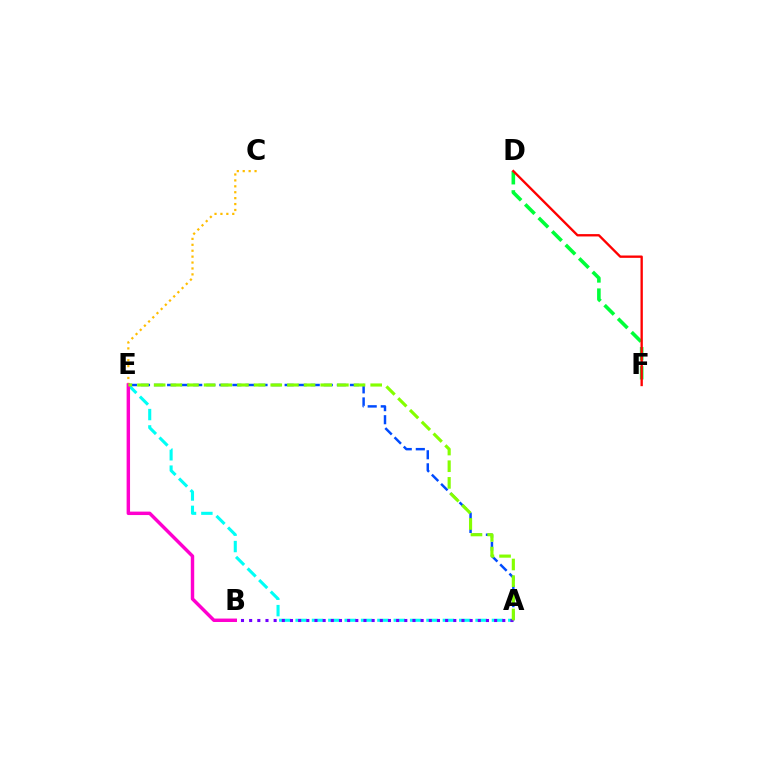{('A', 'E'): [{'color': '#00fff6', 'line_style': 'dashed', 'thickness': 2.22}, {'color': '#004bff', 'line_style': 'dashed', 'thickness': 1.77}, {'color': '#84ff00', 'line_style': 'dashed', 'thickness': 2.26}], ('A', 'B'): [{'color': '#7200ff', 'line_style': 'dotted', 'thickness': 2.22}], ('C', 'E'): [{'color': '#ffbd00', 'line_style': 'dotted', 'thickness': 1.61}], ('B', 'E'): [{'color': '#ff00cf', 'line_style': 'solid', 'thickness': 2.48}], ('D', 'F'): [{'color': '#00ff39', 'line_style': 'dashed', 'thickness': 2.59}, {'color': '#ff0000', 'line_style': 'solid', 'thickness': 1.69}]}